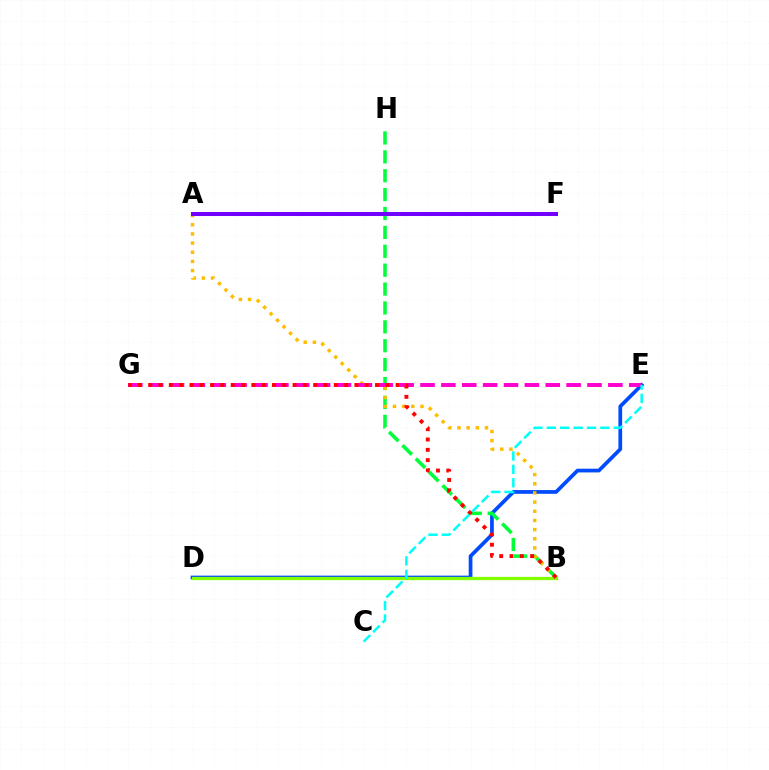{('D', 'E'): [{'color': '#004bff', 'line_style': 'solid', 'thickness': 2.68}], ('B', 'D'): [{'color': '#84ff00', 'line_style': 'solid', 'thickness': 2.36}], ('B', 'H'): [{'color': '#00ff39', 'line_style': 'dashed', 'thickness': 2.57}], ('A', 'B'): [{'color': '#ffbd00', 'line_style': 'dotted', 'thickness': 2.49}], ('E', 'G'): [{'color': '#ff00cf', 'line_style': 'dashed', 'thickness': 2.84}], ('B', 'G'): [{'color': '#ff0000', 'line_style': 'dotted', 'thickness': 2.8}], ('C', 'E'): [{'color': '#00fff6', 'line_style': 'dashed', 'thickness': 1.82}], ('A', 'F'): [{'color': '#7200ff', 'line_style': 'solid', 'thickness': 2.91}]}